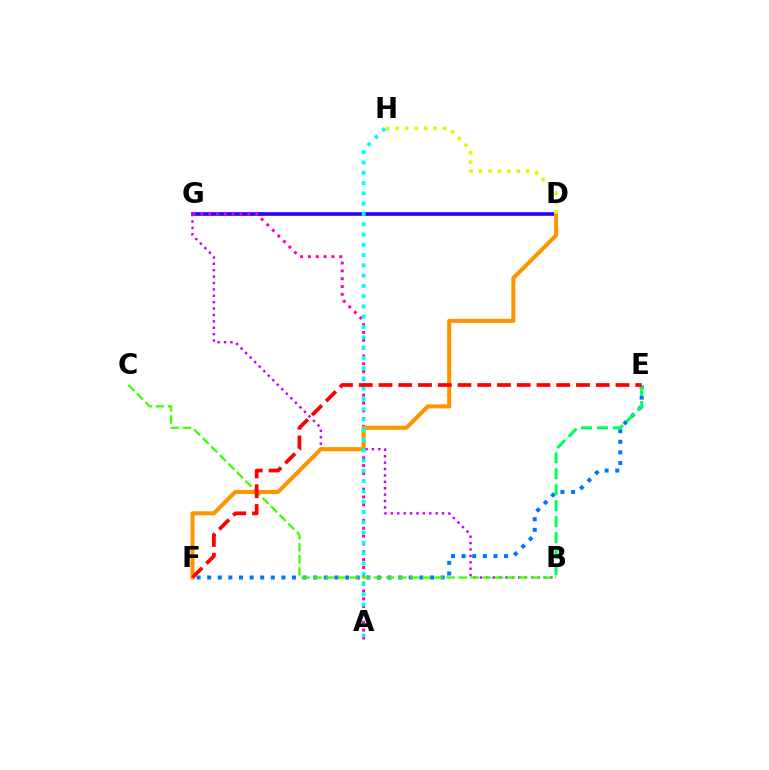{('D', 'G'): [{'color': '#2500ff', 'line_style': 'solid', 'thickness': 2.64}], ('E', 'F'): [{'color': '#0074ff', 'line_style': 'dotted', 'thickness': 2.88}, {'color': '#ff0000', 'line_style': 'dashed', 'thickness': 2.68}], ('B', 'E'): [{'color': '#00ff5c', 'line_style': 'dashed', 'thickness': 2.17}], ('B', 'G'): [{'color': '#b900ff', 'line_style': 'dotted', 'thickness': 1.74}], ('A', 'G'): [{'color': '#ff00ac', 'line_style': 'dotted', 'thickness': 2.13}], ('B', 'C'): [{'color': '#3dff00', 'line_style': 'dashed', 'thickness': 1.64}], ('D', 'F'): [{'color': '#ff9400', 'line_style': 'solid', 'thickness': 2.92}], ('A', 'H'): [{'color': '#00fff6', 'line_style': 'dotted', 'thickness': 2.79}], ('D', 'H'): [{'color': '#d1ff00', 'line_style': 'dotted', 'thickness': 2.57}]}